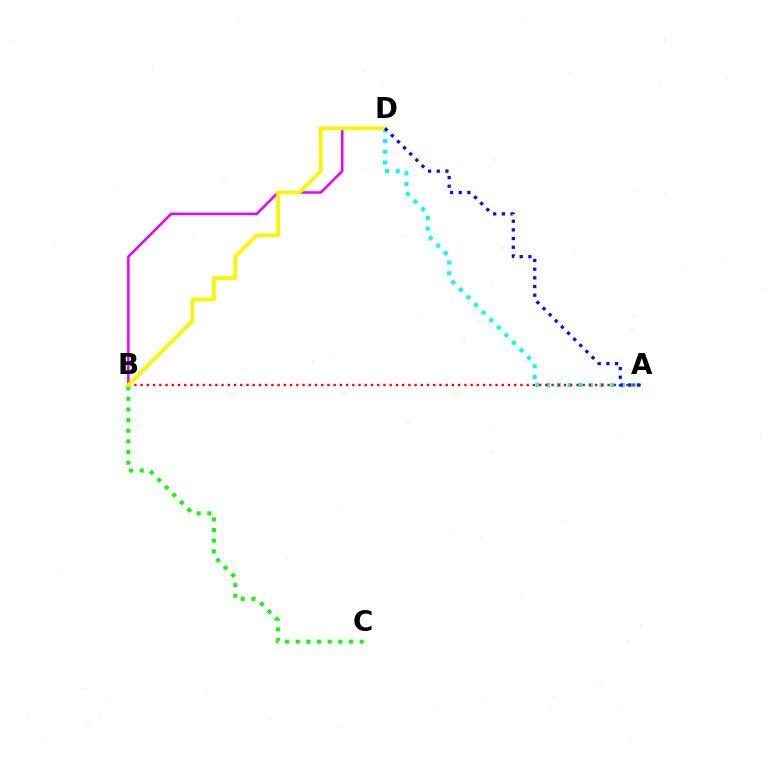{('B', 'D'): [{'color': '#ee00ff', 'line_style': 'solid', 'thickness': 1.82}, {'color': '#fcf500', 'line_style': 'solid', 'thickness': 2.75}], ('B', 'C'): [{'color': '#08ff00', 'line_style': 'dotted', 'thickness': 2.89}], ('A', 'D'): [{'color': '#00fff6', 'line_style': 'dotted', 'thickness': 2.91}, {'color': '#0010ff', 'line_style': 'dotted', 'thickness': 2.35}], ('A', 'B'): [{'color': '#ff0000', 'line_style': 'dotted', 'thickness': 1.69}]}